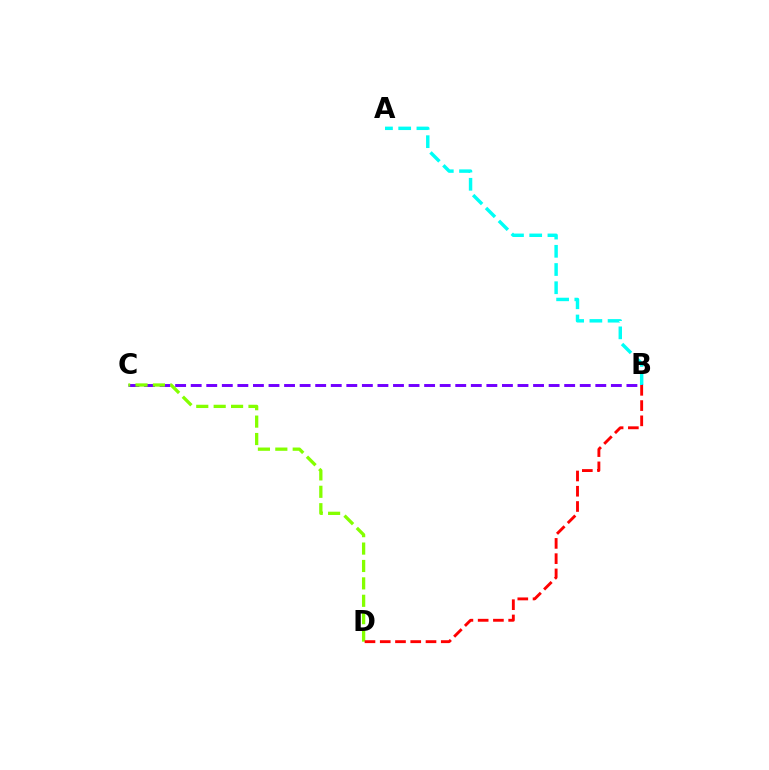{('A', 'B'): [{'color': '#00fff6', 'line_style': 'dashed', 'thickness': 2.47}], ('B', 'C'): [{'color': '#7200ff', 'line_style': 'dashed', 'thickness': 2.11}], ('C', 'D'): [{'color': '#84ff00', 'line_style': 'dashed', 'thickness': 2.36}], ('B', 'D'): [{'color': '#ff0000', 'line_style': 'dashed', 'thickness': 2.07}]}